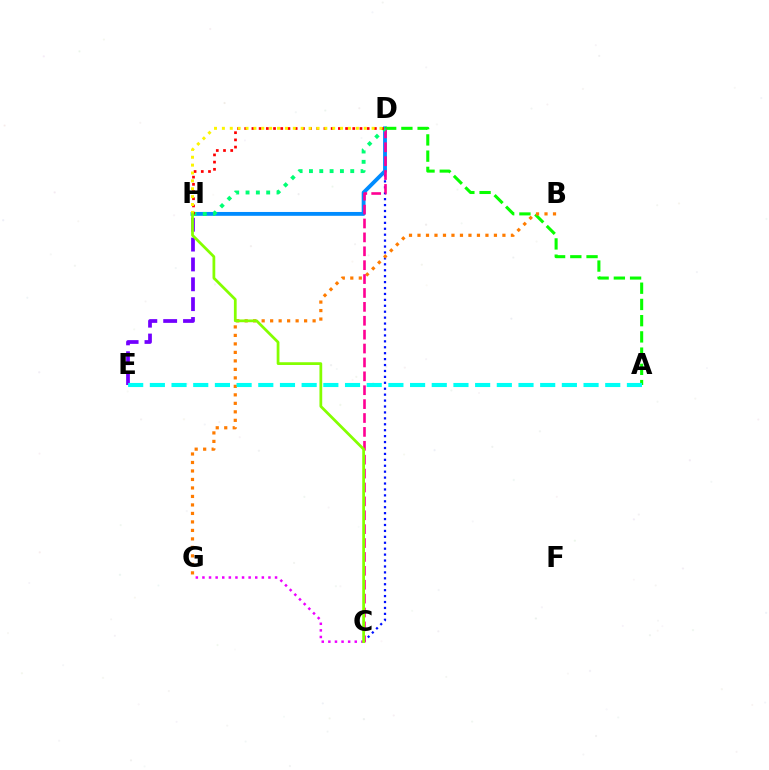{('C', 'D'): [{'color': '#0010ff', 'line_style': 'dotted', 'thickness': 1.61}, {'color': '#ff0094', 'line_style': 'dashed', 'thickness': 1.89}], ('C', 'G'): [{'color': '#ee00ff', 'line_style': 'dotted', 'thickness': 1.79}], ('D', 'H'): [{'color': '#008cff', 'line_style': 'solid', 'thickness': 2.77}, {'color': '#00ff74', 'line_style': 'dotted', 'thickness': 2.81}, {'color': '#ff0000', 'line_style': 'dotted', 'thickness': 1.96}, {'color': '#fcf500', 'line_style': 'dotted', 'thickness': 2.14}], ('A', 'D'): [{'color': '#08ff00', 'line_style': 'dashed', 'thickness': 2.2}], ('B', 'G'): [{'color': '#ff7c00', 'line_style': 'dotted', 'thickness': 2.31}], ('E', 'H'): [{'color': '#7200ff', 'line_style': 'dashed', 'thickness': 2.7}], ('A', 'E'): [{'color': '#00fff6', 'line_style': 'dashed', 'thickness': 2.95}], ('C', 'H'): [{'color': '#84ff00', 'line_style': 'solid', 'thickness': 1.98}]}